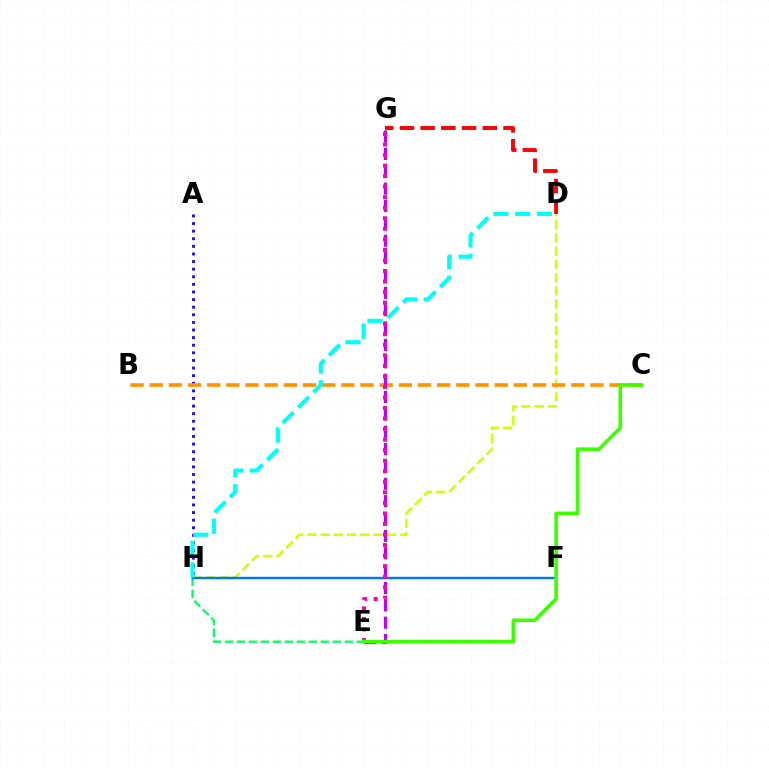{('A', 'H'): [{'color': '#2500ff', 'line_style': 'dotted', 'thickness': 2.07}], ('E', 'H'): [{'color': '#00ff5c', 'line_style': 'dashed', 'thickness': 1.63}], ('D', 'H'): [{'color': '#d1ff00', 'line_style': 'dashed', 'thickness': 1.8}, {'color': '#00fff6', 'line_style': 'dashed', 'thickness': 2.95}], ('B', 'C'): [{'color': '#ff9400', 'line_style': 'dashed', 'thickness': 2.6}], ('E', 'G'): [{'color': '#b900ff', 'line_style': 'dashed', 'thickness': 2.36}, {'color': '#ff00ac', 'line_style': 'dotted', 'thickness': 2.86}], ('F', 'H'): [{'color': '#0074ff', 'line_style': 'solid', 'thickness': 1.73}], ('C', 'E'): [{'color': '#3dff00', 'line_style': 'solid', 'thickness': 2.59}], ('D', 'G'): [{'color': '#ff0000', 'line_style': 'dashed', 'thickness': 2.81}]}